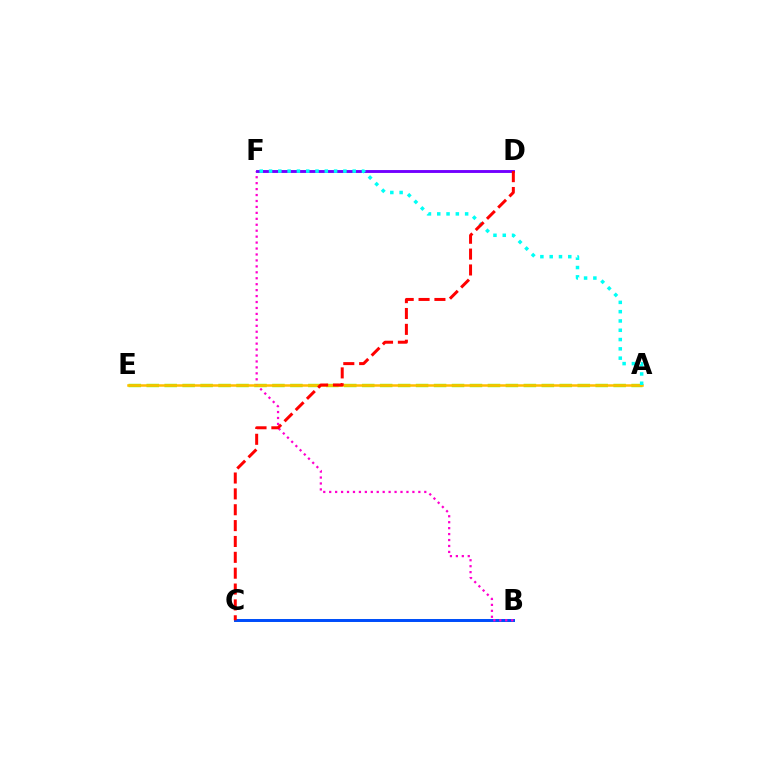{('A', 'E'): [{'color': '#84ff00', 'line_style': 'dashed', 'thickness': 2.44}, {'color': '#ffbd00', 'line_style': 'solid', 'thickness': 1.81}], ('B', 'C'): [{'color': '#00ff39', 'line_style': 'solid', 'thickness': 1.84}, {'color': '#004bff', 'line_style': 'solid', 'thickness': 2.11}], ('B', 'F'): [{'color': '#ff00cf', 'line_style': 'dotted', 'thickness': 1.61}], ('D', 'F'): [{'color': '#7200ff', 'line_style': 'solid', 'thickness': 2.08}], ('A', 'F'): [{'color': '#00fff6', 'line_style': 'dotted', 'thickness': 2.53}], ('C', 'D'): [{'color': '#ff0000', 'line_style': 'dashed', 'thickness': 2.15}]}